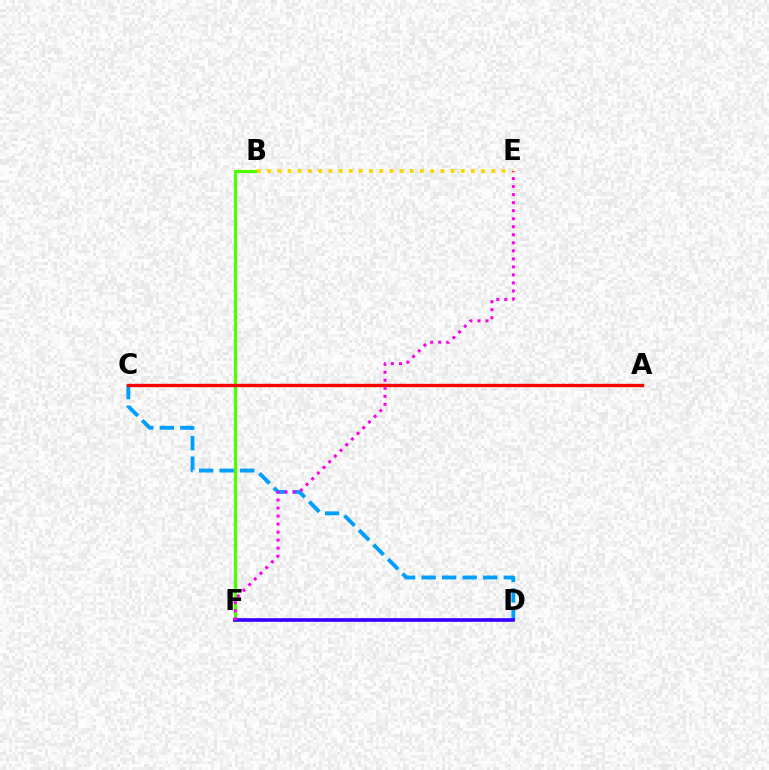{('B', 'F'): [{'color': '#4fff00', 'line_style': 'solid', 'thickness': 2.3}], ('C', 'D'): [{'color': '#009eff', 'line_style': 'dashed', 'thickness': 2.79}], ('B', 'E'): [{'color': '#ffd500', 'line_style': 'dotted', 'thickness': 2.77}], ('A', 'C'): [{'color': '#00ff86', 'line_style': 'dashed', 'thickness': 2.19}, {'color': '#ff0000', 'line_style': 'solid', 'thickness': 2.4}], ('D', 'F'): [{'color': '#3700ff', 'line_style': 'solid', 'thickness': 2.63}], ('E', 'F'): [{'color': '#ff00ed', 'line_style': 'dotted', 'thickness': 2.18}]}